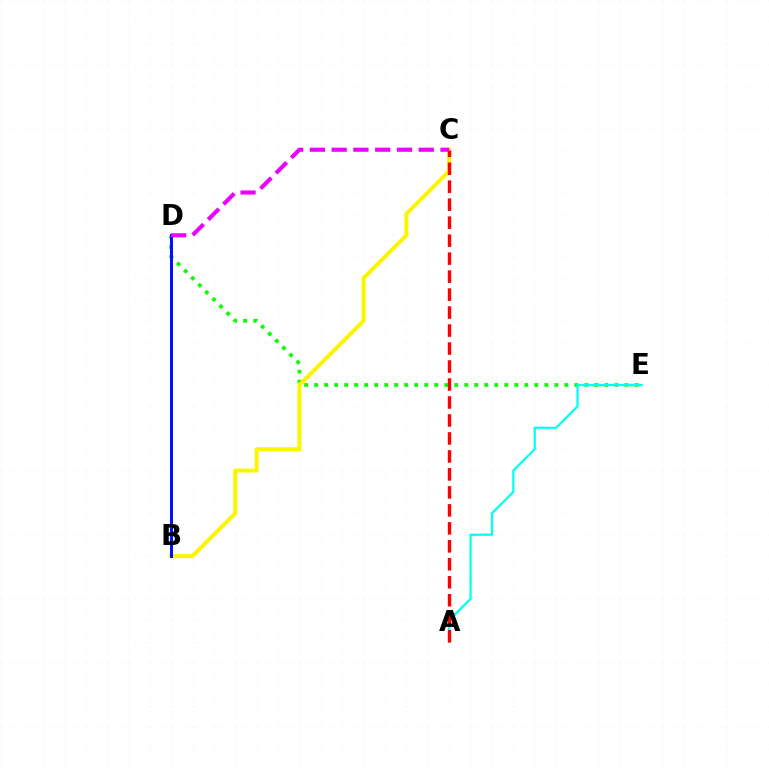{('D', 'E'): [{'color': '#08ff00', 'line_style': 'dotted', 'thickness': 2.72}], ('A', 'E'): [{'color': '#00fff6', 'line_style': 'solid', 'thickness': 1.61}], ('B', 'C'): [{'color': '#fcf500', 'line_style': 'solid', 'thickness': 2.87}], ('B', 'D'): [{'color': '#0010ff', 'line_style': 'solid', 'thickness': 2.15}], ('A', 'C'): [{'color': '#ff0000', 'line_style': 'dashed', 'thickness': 2.44}], ('C', 'D'): [{'color': '#ee00ff', 'line_style': 'dashed', 'thickness': 2.96}]}